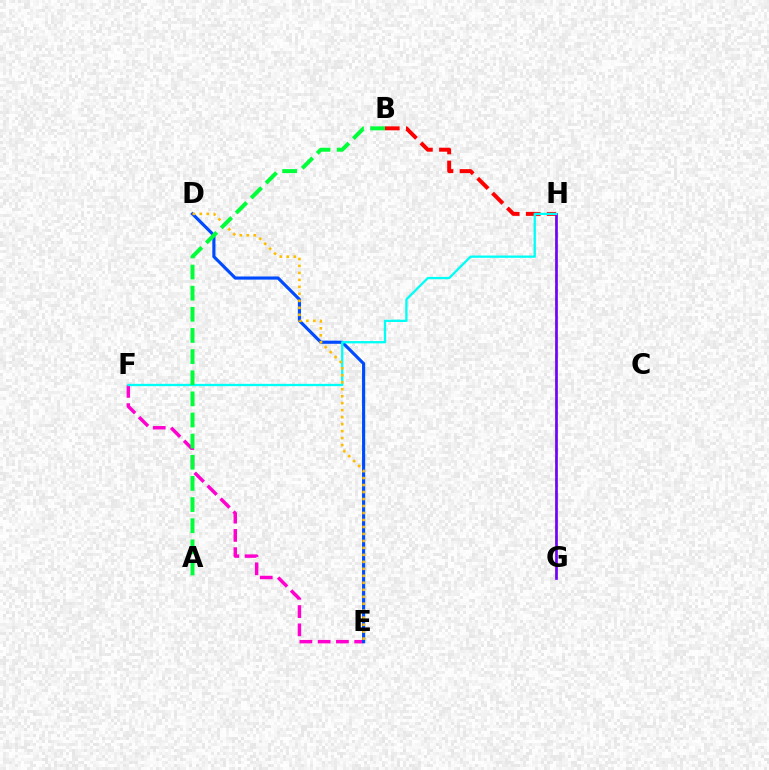{('B', 'H'): [{'color': '#ff0000', 'line_style': 'dashed', 'thickness': 2.85}], ('G', 'H'): [{'color': '#84ff00', 'line_style': 'dashed', 'thickness': 1.54}, {'color': '#7200ff', 'line_style': 'solid', 'thickness': 1.93}], ('E', 'F'): [{'color': '#ff00cf', 'line_style': 'dashed', 'thickness': 2.48}], ('D', 'E'): [{'color': '#004bff', 'line_style': 'solid', 'thickness': 2.27}, {'color': '#ffbd00', 'line_style': 'dotted', 'thickness': 1.9}], ('F', 'H'): [{'color': '#00fff6', 'line_style': 'solid', 'thickness': 1.66}], ('A', 'B'): [{'color': '#00ff39', 'line_style': 'dashed', 'thickness': 2.87}]}